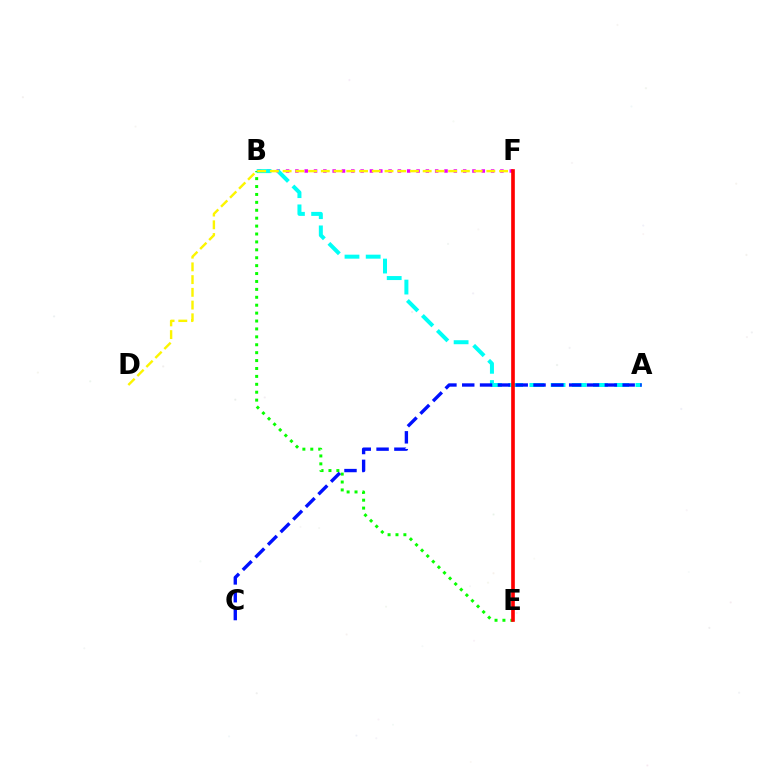{('B', 'F'): [{'color': '#ee00ff', 'line_style': 'dotted', 'thickness': 2.53}], ('A', 'B'): [{'color': '#00fff6', 'line_style': 'dashed', 'thickness': 2.88}], ('B', 'E'): [{'color': '#08ff00', 'line_style': 'dotted', 'thickness': 2.15}], ('D', 'F'): [{'color': '#fcf500', 'line_style': 'dashed', 'thickness': 1.73}], ('A', 'C'): [{'color': '#0010ff', 'line_style': 'dashed', 'thickness': 2.42}], ('E', 'F'): [{'color': '#ff0000', 'line_style': 'solid', 'thickness': 2.63}]}